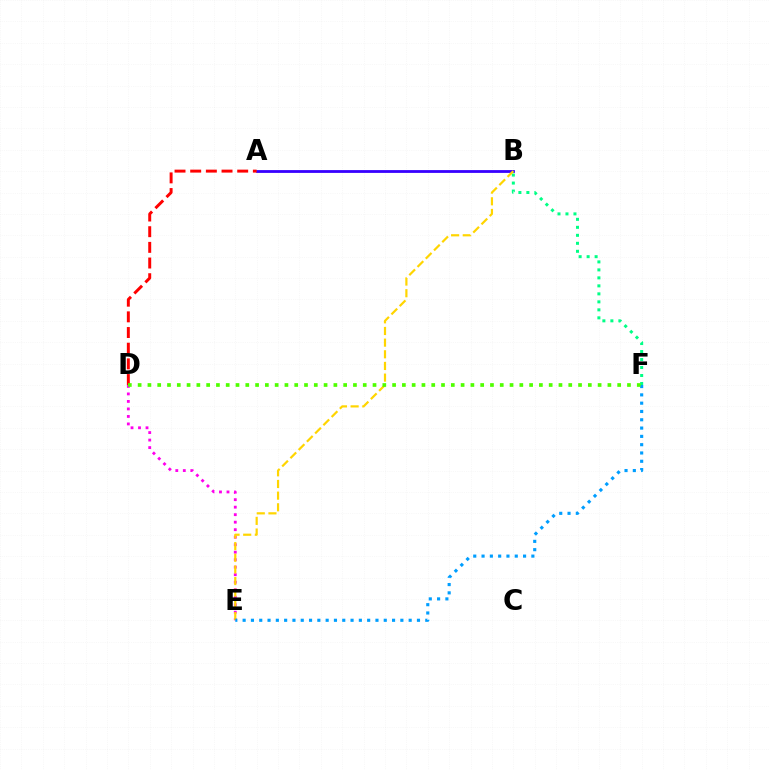{('B', 'F'): [{'color': '#00ff86', 'line_style': 'dotted', 'thickness': 2.17}], ('A', 'B'): [{'color': '#3700ff', 'line_style': 'solid', 'thickness': 2.01}], ('D', 'E'): [{'color': '#ff00ed', 'line_style': 'dotted', 'thickness': 2.04}], ('B', 'E'): [{'color': '#ffd500', 'line_style': 'dashed', 'thickness': 1.58}], ('E', 'F'): [{'color': '#009eff', 'line_style': 'dotted', 'thickness': 2.26}], ('A', 'D'): [{'color': '#ff0000', 'line_style': 'dashed', 'thickness': 2.13}], ('D', 'F'): [{'color': '#4fff00', 'line_style': 'dotted', 'thickness': 2.66}]}